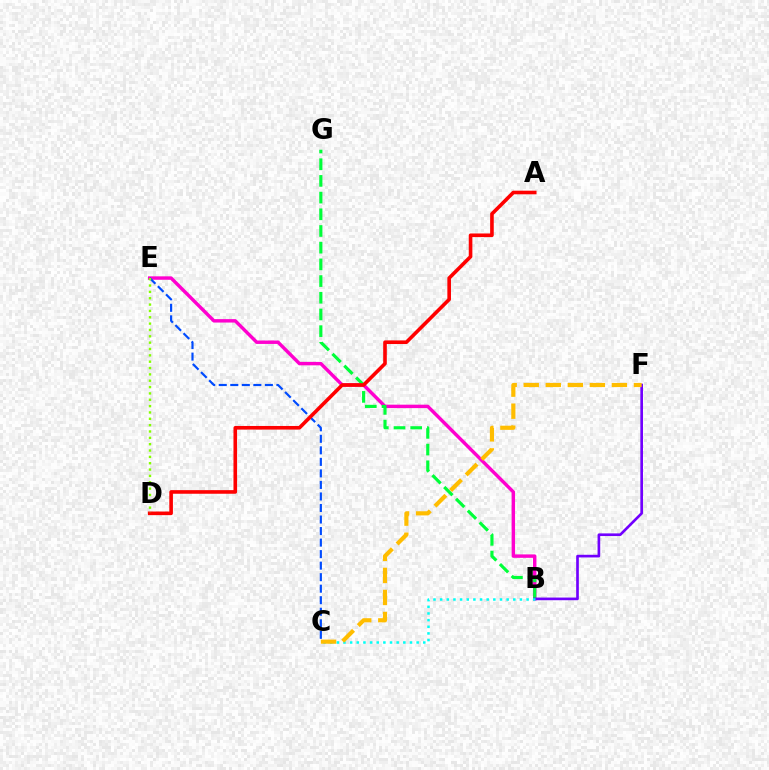{('B', 'E'): [{'color': '#ff00cf', 'line_style': 'solid', 'thickness': 2.47}], ('B', 'G'): [{'color': '#00ff39', 'line_style': 'dashed', 'thickness': 2.27}], ('C', 'E'): [{'color': '#004bff', 'line_style': 'dashed', 'thickness': 1.57}], ('A', 'D'): [{'color': '#ff0000', 'line_style': 'solid', 'thickness': 2.6}], ('B', 'F'): [{'color': '#7200ff', 'line_style': 'solid', 'thickness': 1.91}], ('B', 'C'): [{'color': '#00fff6', 'line_style': 'dotted', 'thickness': 1.81}], ('C', 'F'): [{'color': '#ffbd00', 'line_style': 'dashed', 'thickness': 2.99}], ('D', 'E'): [{'color': '#84ff00', 'line_style': 'dotted', 'thickness': 1.72}]}